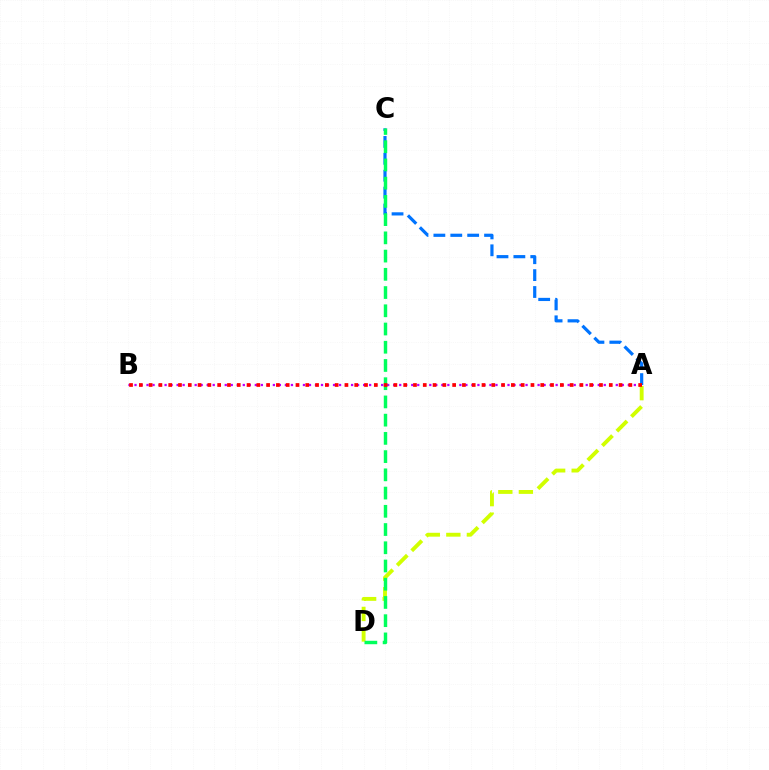{('A', 'D'): [{'color': '#d1ff00', 'line_style': 'dashed', 'thickness': 2.79}], ('A', 'C'): [{'color': '#0074ff', 'line_style': 'dashed', 'thickness': 2.3}], ('A', 'B'): [{'color': '#b900ff', 'line_style': 'dotted', 'thickness': 1.63}, {'color': '#ff0000', 'line_style': 'dotted', 'thickness': 2.66}], ('C', 'D'): [{'color': '#00ff5c', 'line_style': 'dashed', 'thickness': 2.48}]}